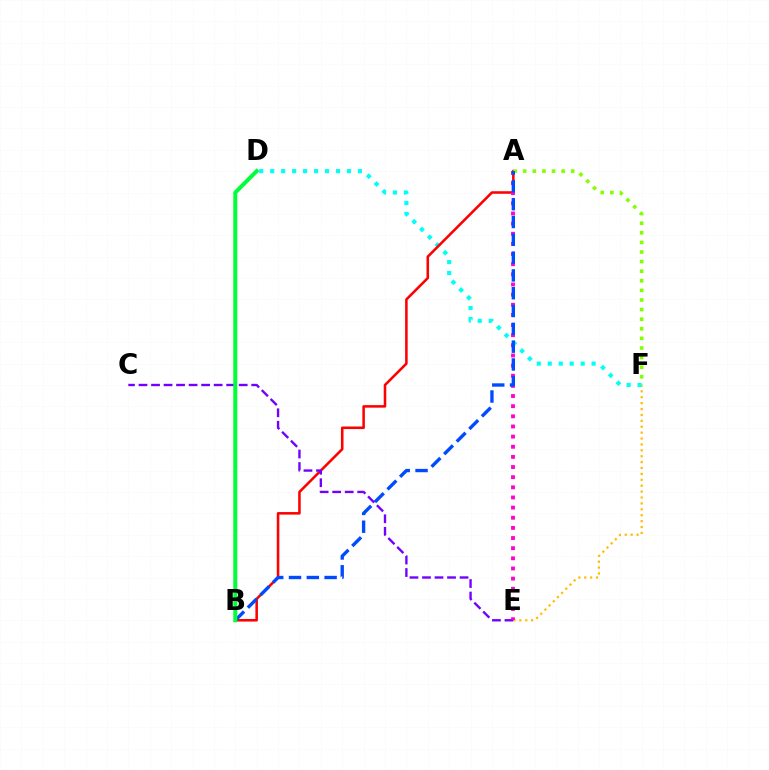{('E', 'F'): [{'color': '#ffbd00', 'line_style': 'dotted', 'thickness': 1.6}], ('D', 'F'): [{'color': '#00fff6', 'line_style': 'dotted', 'thickness': 2.98}], ('A', 'B'): [{'color': '#ff0000', 'line_style': 'solid', 'thickness': 1.84}, {'color': '#004bff', 'line_style': 'dashed', 'thickness': 2.42}], ('C', 'E'): [{'color': '#7200ff', 'line_style': 'dashed', 'thickness': 1.7}], ('A', 'E'): [{'color': '#ff00cf', 'line_style': 'dotted', 'thickness': 2.76}], ('A', 'F'): [{'color': '#84ff00', 'line_style': 'dotted', 'thickness': 2.61}], ('B', 'D'): [{'color': '#00ff39', 'line_style': 'solid', 'thickness': 2.87}]}